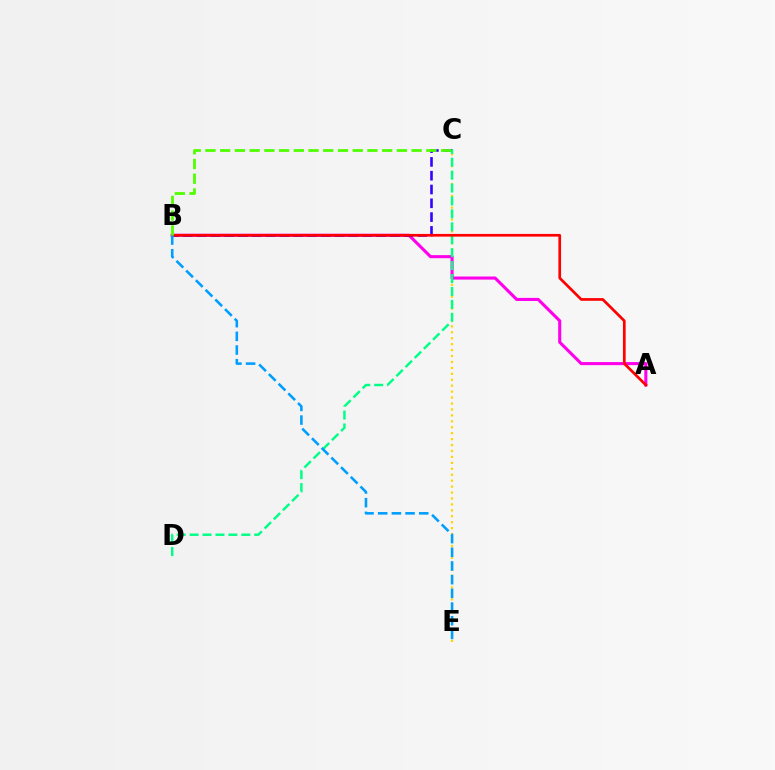{('C', 'E'): [{'color': '#ffd500', 'line_style': 'dotted', 'thickness': 1.61}], ('A', 'B'): [{'color': '#ff00ed', 'line_style': 'solid', 'thickness': 2.22}, {'color': '#ff0000', 'line_style': 'solid', 'thickness': 1.94}], ('B', 'C'): [{'color': '#3700ff', 'line_style': 'dashed', 'thickness': 1.87}, {'color': '#4fff00', 'line_style': 'dashed', 'thickness': 2.0}], ('C', 'D'): [{'color': '#00ff86', 'line_style': 'dashed', 'thickness': 1.76}], ('B', 'E'): [{'color': '#009eff', 'line_style': 'dashed', 'thickness': 1.86}]}